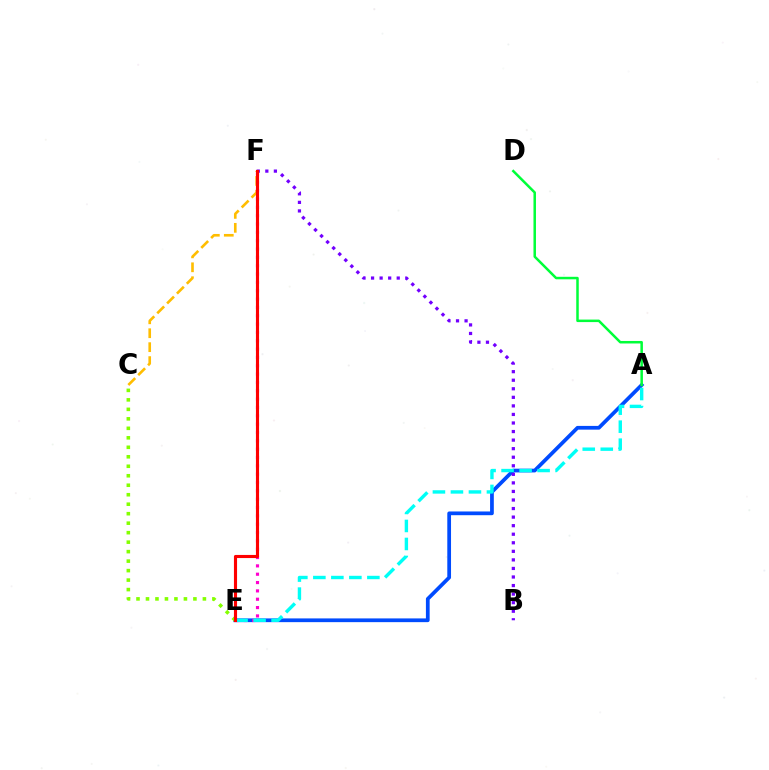{('A', 'E'): [{'color': '#004bff', 'line_style': 'solid', 'thickness': 2.69}, {'color': '#00fff6', 'line_style': 'dashed', 'thickness': 2.45}], ('C', 'F'): [{'color': '#ffbd00', 'line_style': 'dashed', 'thickness': 1.89}], ('B', 'F'): [{'color': '#7200ff', 'line_style': 'dotted', 'thickness': 2.32}], ('A', 'D'): [{'color': '#00ff39', 'line_style': 'solid', 'thickness': 1.81}], ('E', 'F'): [{'color': '#ff00cf', 'line_style': 'dotted', 'thickness': 2.27}, {'color': '#ff0000', 'line_style': 'solid', 'thickness': 2.25}], ('C', 'E'): [{'color': '#84ff00', 'line_style': 'dotted', 'thickness': 2.58}]}